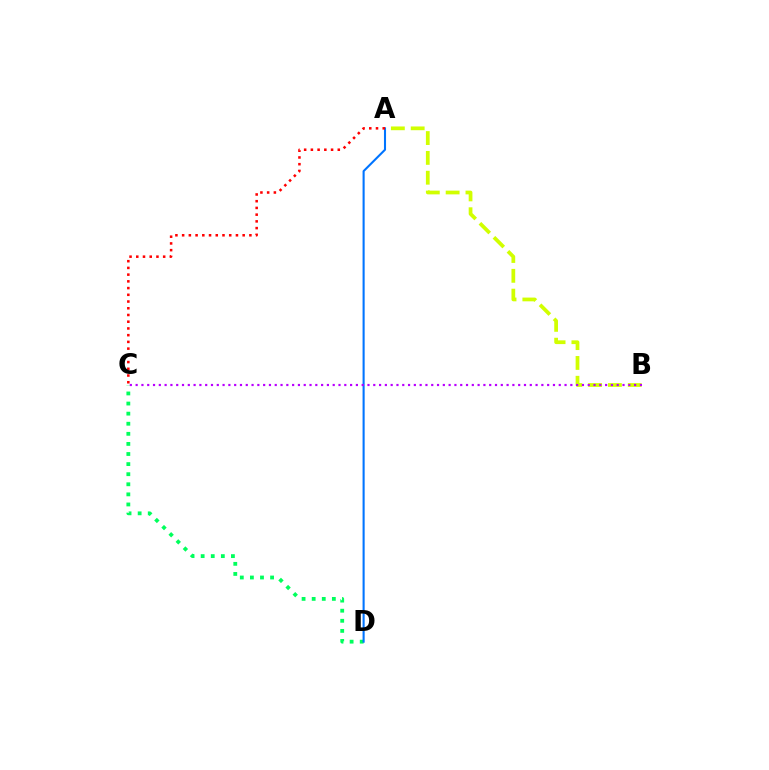{('C', 'D'): [{'color': '#00ff5c', 'line_style': 'dotted', 'thickness': 2.74}], ('A', 'D'): [{'color': '#0074ff', 'line_style': 'solid', 'thickness': 1.5}], ('A', 'B'): [{'color': '#d1ff00', 'line_style': 'dashed', 'thickness': 2.69}], ('A', 'C'): [{'color': '#ff0000', 'line_style': 'dotted', 'thickness': 1.83}], ('B', 'C'): [{'color': '#b900ff', 'line_style': 'dotted', 'thickness': 1.57}]}